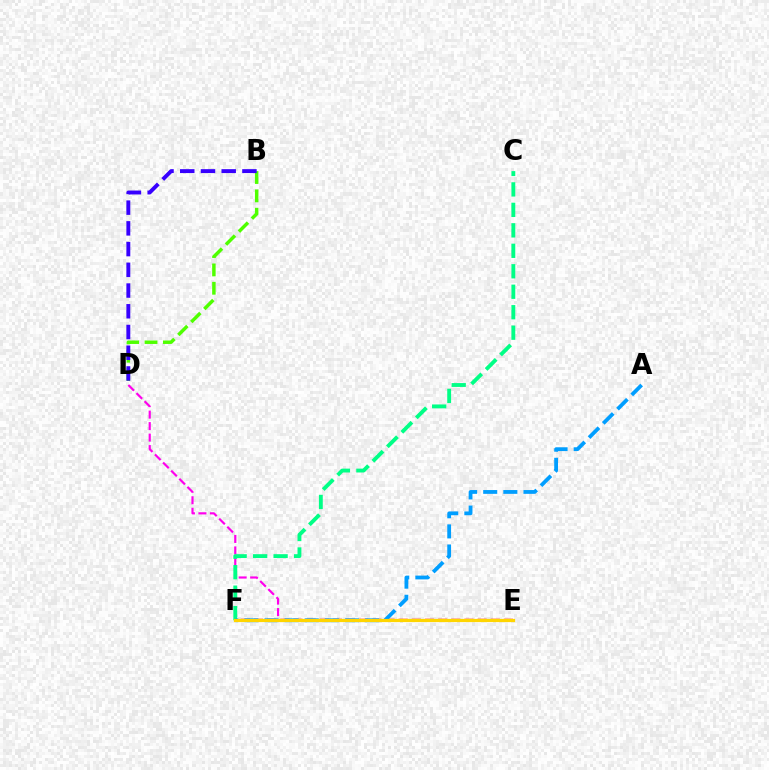{('E', 'F'): [{'color': '#ff0000', 'line_style': 'dashed', 'thickness': 1.79}, {'color': '#ffd500', 'line_style': 'solid', 'thickness': 2.31}], ('D', 'E'): [{'color': '#ff00ed', 'line_style': 'dashed', 'thickness': 1.56}], ('C', 'F'): [{'color': '#00ff86', 'line_style': 'dashed', 'thickness': 2.78}], ('A', 'F'): [{'color': '#009eff', 'line_style': 'dashed', 'thickness': 2.73}], ('B', 'D'): [{'color': '#4fff00', 'line_style': 'dashed', 'thickness': 2.49}, {'color': '#3700ff', 'line_style': 'dashed', 'thickness': 2.82}]}